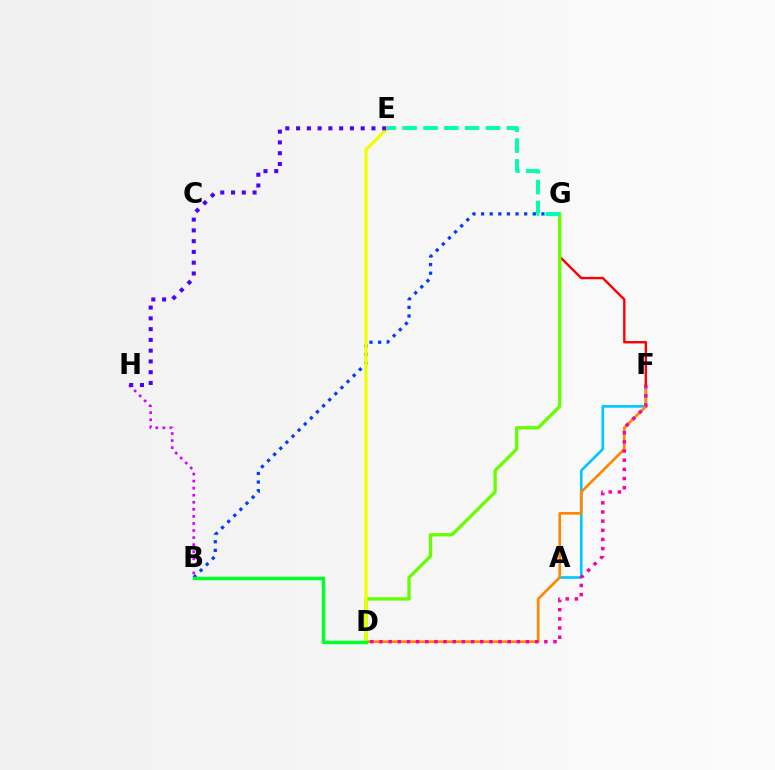{('B', 'H'): [{'color': '#d600ff', 'line_style': 'dotted', 'thickness': 1.92}], ('A', 'F'): [{'color': '#00c7ff', 'line_style': 'solid', 'thickness': 1.89}], ('B', 'G'): [{'color': '#003fff', 'line_style': 'dotted', 'thickness': 2.34}], ('D', 'F'): [{'color': '#ff8800', 'line_style': 'solid', 'thickness': 1.93}, {'color': '#ff00a0', 'line_style': 'dotted', 'thickness': 2.49}], ('F', 'G'): [{'color': '#ff0000', 'line_style': 'solid', 'thickness': 1.73}], ('D', 'G'): [{'color': '#66ff00', 'line_style': 'solid', 'thickness': 2.38}], ('D', 'E'): [{'color': '#eeff00', 'line_style': 'solid', 'thickness': 2.34}], ('E', 'G'): [{'color': '#00ffaf', 'line_style': 'dashed', 'thickness': 2.83}], ('E', 'H'): [{'color': '#4f00ff', 'line_style': 'dotted', 'thickness': 2.93}], ('B', 'D'): [{'color': '#00ff27', 'line_style': 'solid', 'thickness': 2.5}]}